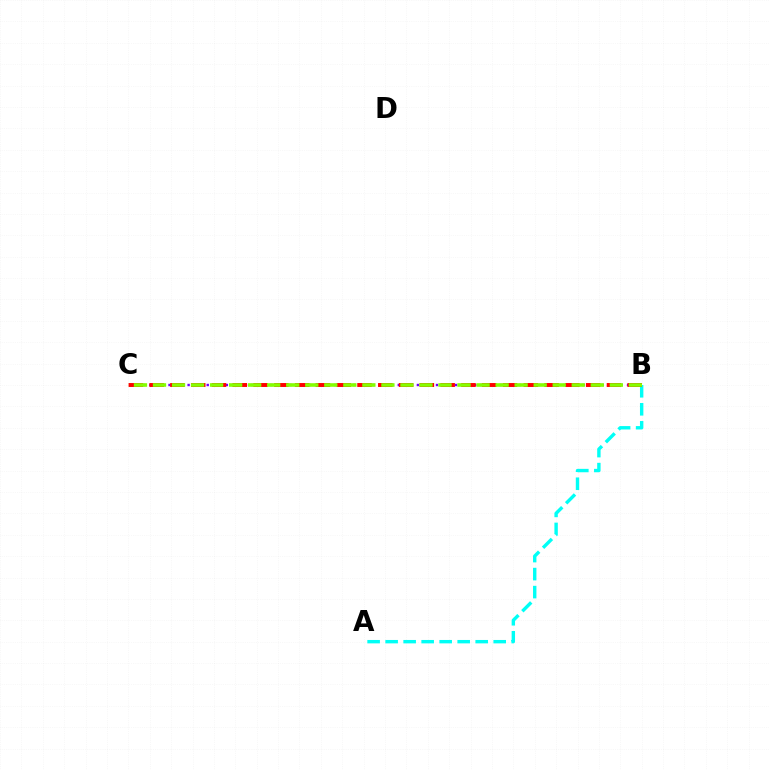{('A', 'B'): [{'color': '#00fff6', 'line_style': 'dashed', 'thickness': 2.45}], ('B', 'C'): [{'color': '#7200ff', 'line_style': 'dotted', 'thickness': 1.73}, {'color': '#ff0000', 'line_style': 'dashed', 'thickness': 2.82}, {'color': '#84ff00', 'line_style': 'dashed', 'thickness': 2.59}]}